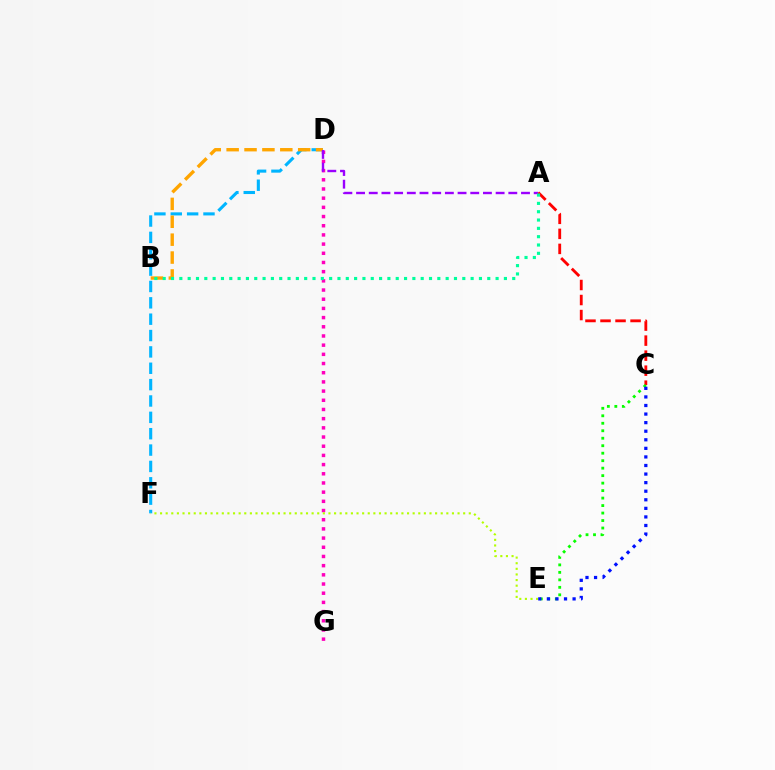{('A', 'C'): [{'color': '#ff0000', 'line_style': 'dashed', 'thickness': 2.04}], ('D', 'G'): [{'color': '#ff00bd', 'line_style': 'dotted', 'thickness': 2.5}], ('D', 'F'): [{'color': '#00b5ff', 'line_style': 'dashed', 'thickness': 2.22}], ('E', 'F'): [{'color': '#b3ff00', 'line_style': 'dotted', 'thickness': 1.53}], ('B', 'D'): [{'color': '#ffa500', 'line_style': 'dashed', 'thickness': 2.43}], ('A', 'D'): [{'color': '#9b00ff', 'line_style': 'dashed', 'thickness': 1.72}], ('C', 'E'): [{'color': '#08ff00', 'line_style': 'dotted', 'thickness': 2.03}, {'color': '#0010ff', 'line_style': 'dotted', 'thickness': 2.33}], ('A', 'B'): [{'color': '#00ff9d', 'line_style': 'dotted', 'thickness': 2.26}]}